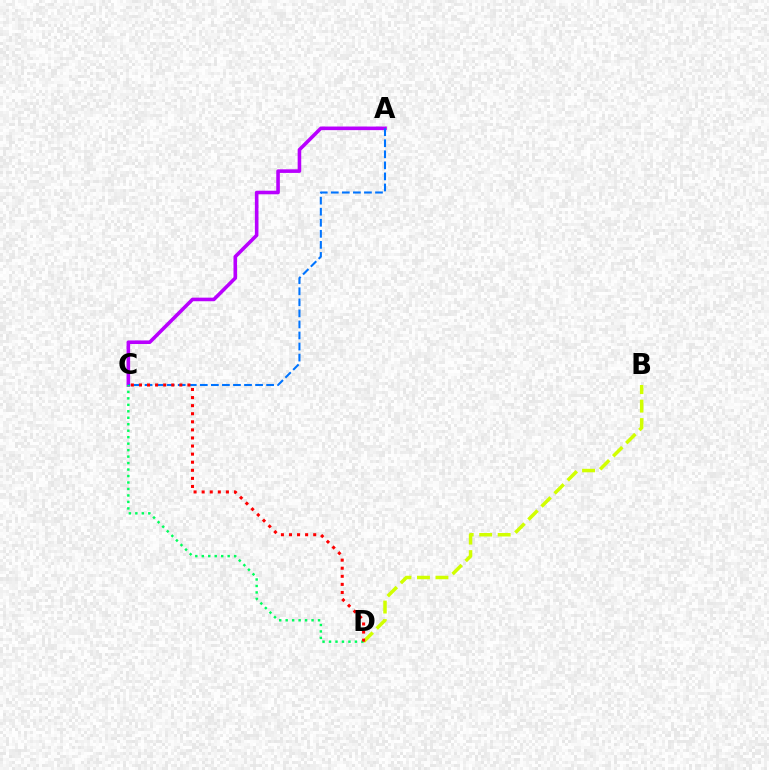{('B', 'D'): [{'color': '#d1ff00', 'line_style': 'dashed', 'thickness': 2.51}], ('A', 'C'): [{'color': '#b900ff', 'line_style': 'solid', 'thickness': 2.58}, {'color': '#0074ff', 'line_style': 'dashed', 'thickness': 1.5}], ('C', 'D'): [{'color': '#00ff5c', 'line_style': 'dotted', 'thickness': 1.76}, {'color': '#ff0000', 'line_style': 'dotted', 'thickness': 2.2}]}